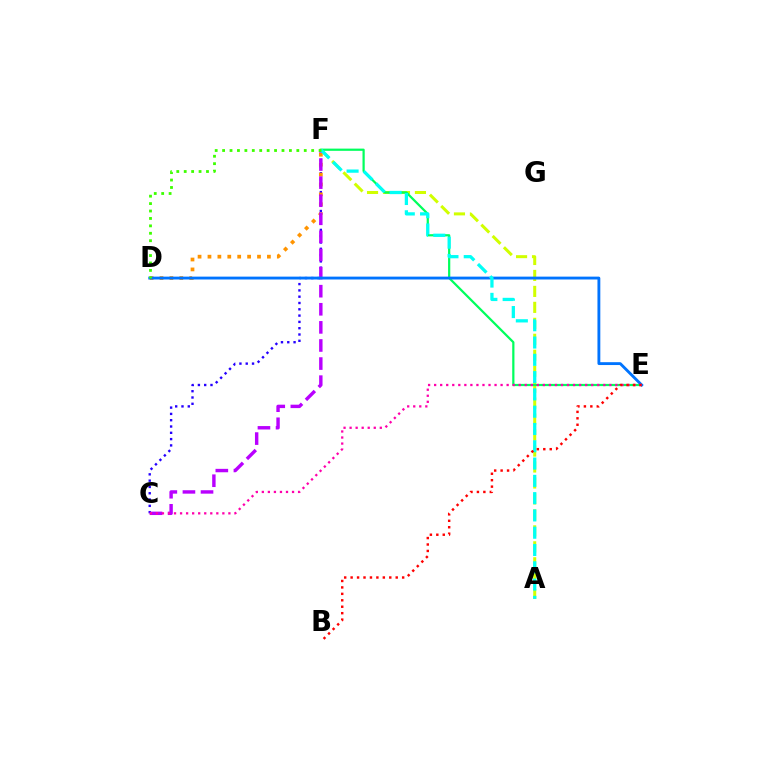{('A', 'F'): [{'color': '#d1ff00', 'line_style': 'dashed', 'thickness': 2.17}, {'color': '#00fff6', 'line_style': 'dashed', 'thickness': 2.35}], ('C', 'F'): [{'color': '#2500ff', 'line_style': 'dotted', 'thickness': 1.71}, {'color': '#b900ff', 'line_style': 'dashed', 'thickness': 2.46}], ('D', 'F'): [{'color': '#ff9400', 'line_style': 'dotted', 'thickness': 2.69}, {'color': '#3dff00', 'line_style': 'dotted', 'thickness': 2.02}], ('E', 'F'): [{'color': '#00ff5c', 'line_style': 'solid', 'thickness': 1.6}], ('D', 'E'): [{'color': '#0074ff', 'line_style': 'solid', 'thickness': 2.06}], ('C', 'E'): [{'color': '#ff00ac', 'line_style': 'dotted', 'thickness': 1.64}], ('B', 'E'): [{'color': '#ff0000', 'line_style': 'dotted', 'thickness': 1.75}]}